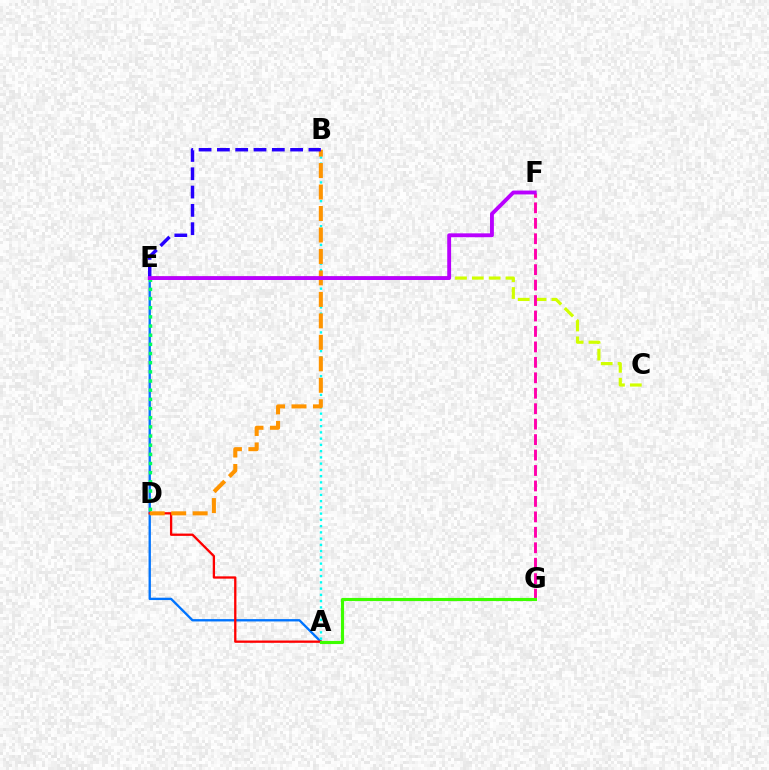{('A', 'E'): [{'color': '#0074ff', 'line_style': 'solid', 'thickness': 1.69}], ('A', 'B'): [{'color': '#00fff6', 'line_style': 'dotted', 'thickness': 1.7}], ('A', 'D'): [{'color': '#ff0000', 'line_style': 'solid', 'thickness': 1.66}], ('C', 'E'): [{'color': '#d1ff00', 'line_style': 'dashed', 'thickness': 2.29}], ('D', 'E'): [{'color': '#00ff5c', 'line_style': 'dotted', 'thickness': 2.49}], ('B', 'D'): [{'color': '#ff9400', 'line_style': 'dashed', 'thickness': 2.92}], ('F', 'G'): [{'color': '#ff00ac', 'line_style': 'dashed', 'thickness': 2.1}], ('B', 'E'): [{'color': '#2500ff', 'line_style': 'dashed', 'thickness': 2.49}], ('A', 'G'): [{'color': '#3dff00', 'line_style': 'solid', 'thickness': 2.25}], ('E', 'F'): [{'color': '#b900ff', 'line_style': 'solid', 'thickness': 2.78}]}